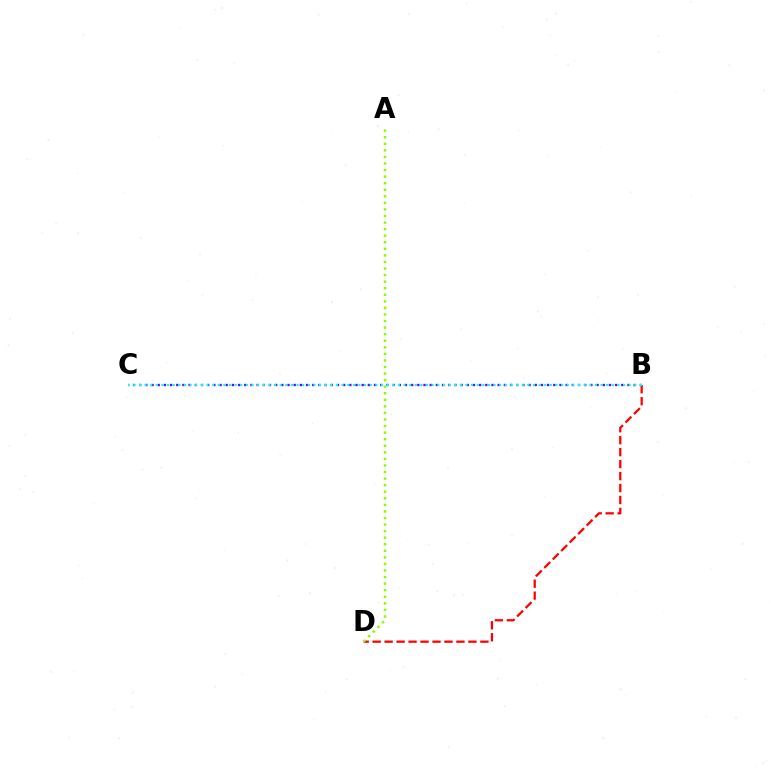{('B', 'C'): [{'color': '#7200ff', 'line_style': 'dotted', 'thickness': 1.68}, {'color': '#00fff6', 'line_style': 'dotted', 'thickness': 1.53}], ('B', 'D'): [{'color': '#ff0000', 'line_style': 'dashed', 'thickness': 1.63}], ('A', 'D'): [{'color': '#84ff00', 'line_style': 'dotted', 'thickness': 1.78}]}